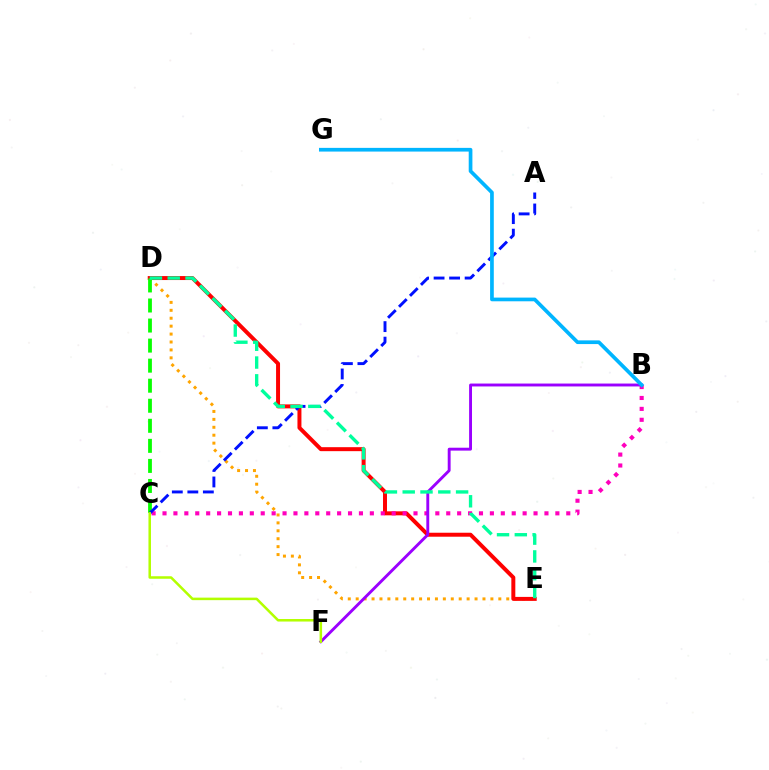{('D', 'E'): [{'color': '#ffa500', 'line_style': 'dotted', 'thickness': 2.15}, {'color': '#ff0000', 'line_style': 'solid', 'thickness': 2.86}, {'color': '#00ff9d', 'line_style': 'dashed', 'thickness': 2.42}], ('B', 'C'): [{'color': '#ff00bd', 'line_style': 'dotted', 'thickness': 2.96}], ('B', 'F'): [{'color': '#9b00ff', 'line_style': 'solid', 'thickness': 2.08}], ('C', 'D'): [{'color': '#08ff00', 'line_style': 'dashed', 'thickness': 2.72}], ('A', 'C'): [{'color': '#0010ff', 'line_style': 'dashed', 'thickness': 2.11}], ('B', 'G'): [{'color': '#00b5ff', 'line_style': 'solid', 'thickness': 2.66}], ('C', 'F'): [{'color': '#b3ff00', 'line_style': 'solid', 'thickness': 1.82}]}